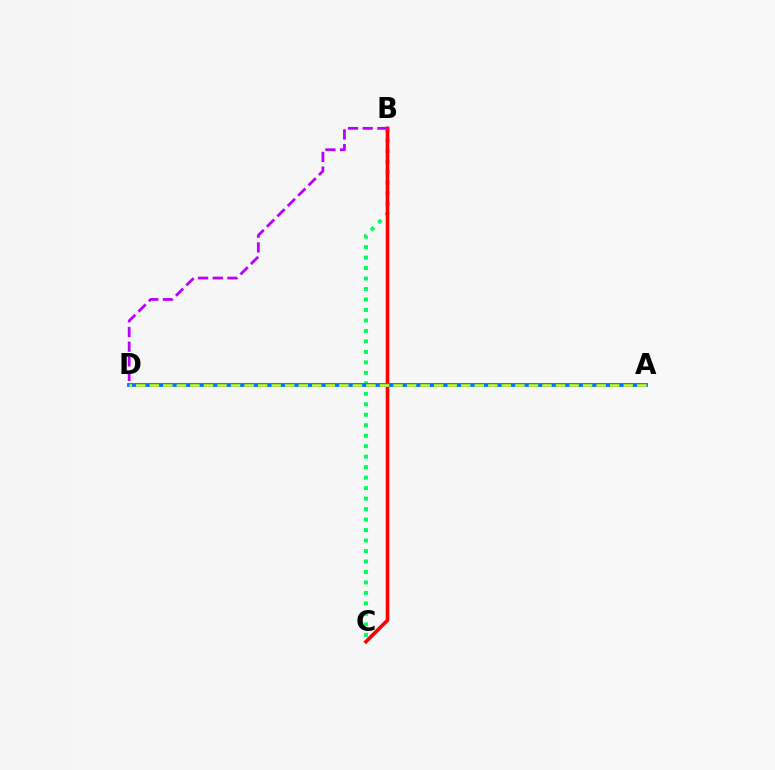{('B', 'C'): [{'color': '#00ff5c', 'line_style': 'dotted', 'thickness': 2.85}, {'color': '#ff0000', 'line_style': 'solid', 'thickness': 2.61}], ('B', 'D'): [{'color': '#b900ff', 'line_style': 'dashed', 'thickness': 1.99}], ('A', 'D'): [{'color': '#0074ff', 'line_style': 'solid', 'thickness': 2.75}, {'color': '#d1ff00', 'line_style': 'dashed', 'thickness': 1.84}]}